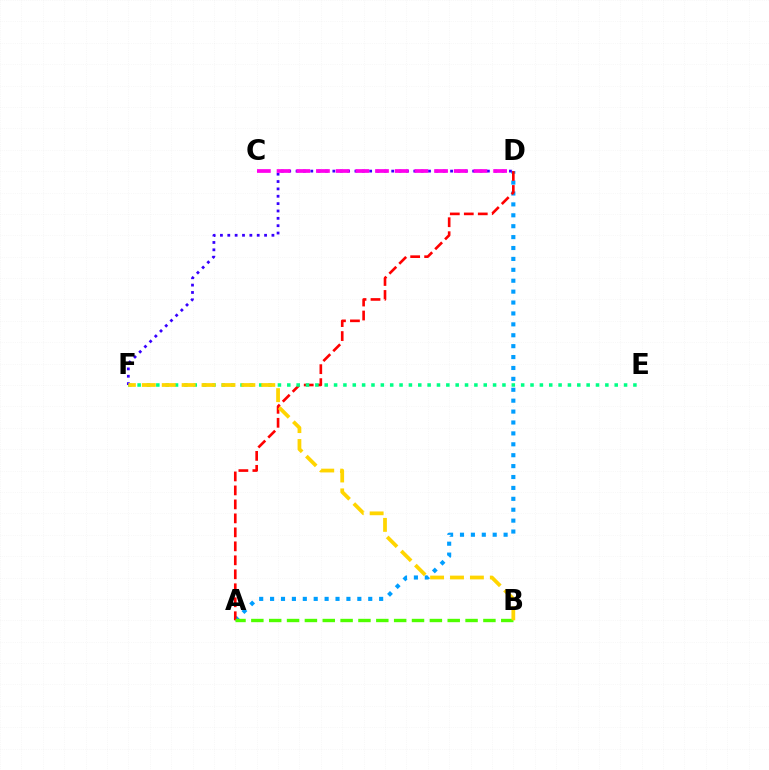{('A', 'D'): [{'color': '#009eff', 'line_style': 'dotted', 'thickness': 2.96}, {'color': '#ff0000', 'line_style': 'dashed', 'thickness': 1.9}], ('E', 'F'): [{'color': '#00ff86', 'line_style': 'dotted', 'thickness': 2.54}], ('D', 'F'): [{'color': '#3700ff', 'line_style': 'dotted', 'thickness': 2.0}], ('A', 'B'): [{'color': '#4fff00', 'line_style': 'dashed', 'thickness': 2.43}], ('C', 'D'): [{'color': '#ff00ed', 'line_style': 'dashed', 'thickness': 2.67}], ('B', 'F'): [{'color': '#ffd500', 'line_style': 'dashed', 'thickness': 2.7}]}